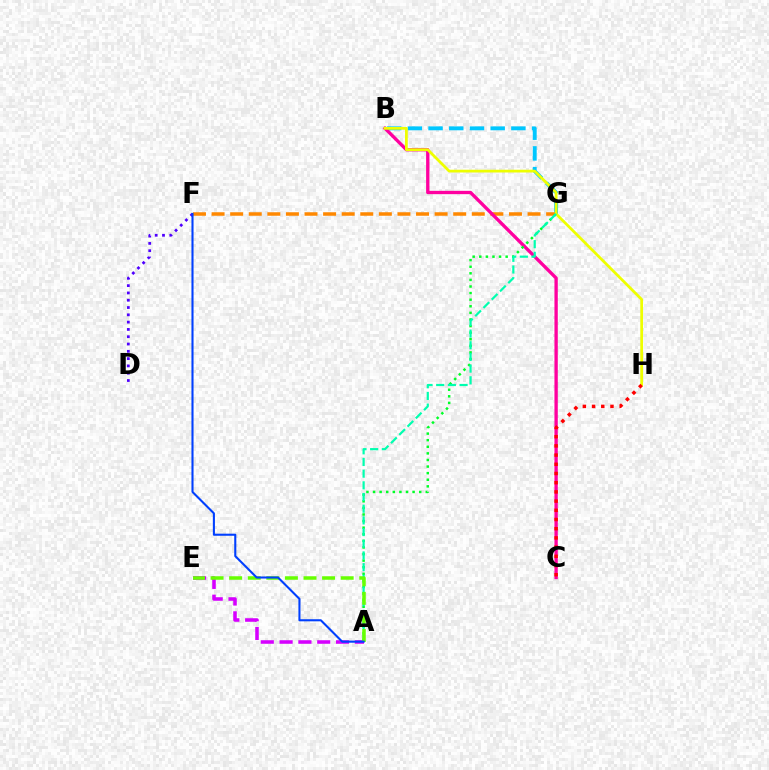{('B', 'G'): [{'color': '#00c7ff', 'line_style': 'dashed', 'thickness': 2.81}], ('A', 'E'): [{'color': '#d600ff', 'line_style': 'dashed', 'thickness': 2.56}, {'color': '#66ff00', 'line_style': 'dashed', 'thickness': 2.52}], ('F', 'G'): [{'color': '#ff8800', 'line_style': 'dashed', 'thickness': 2.52}], ('B', 'C'): [{'color': '#ff00a0', 'line_style': 'solid', 'thickness': 2.4}], ('D', 'F'): [{'color': '#4f00ff', 'line_style': 'dotted', 'thickness': 1.98}], ('A', 'G'): [{'color': '#00ff27', 'line_style': 'dotted', 'thickness': 1.79}, {'color': '#00ffaf', 'line_style': 'dashed', 'thickness': 1.59}], ('B', 'H'): [{'color': '#eeff00', 'line_style': 'solid', 'thickness': 1.99}], ('C', 'H'): [{'color': '#ff0000', 'line_style': 'dotted', 'thickness': 2.5}], ('A', 'F'): [{'color': '#003fff', 'line_style': 'solid', 'thickness': 1.5}]}